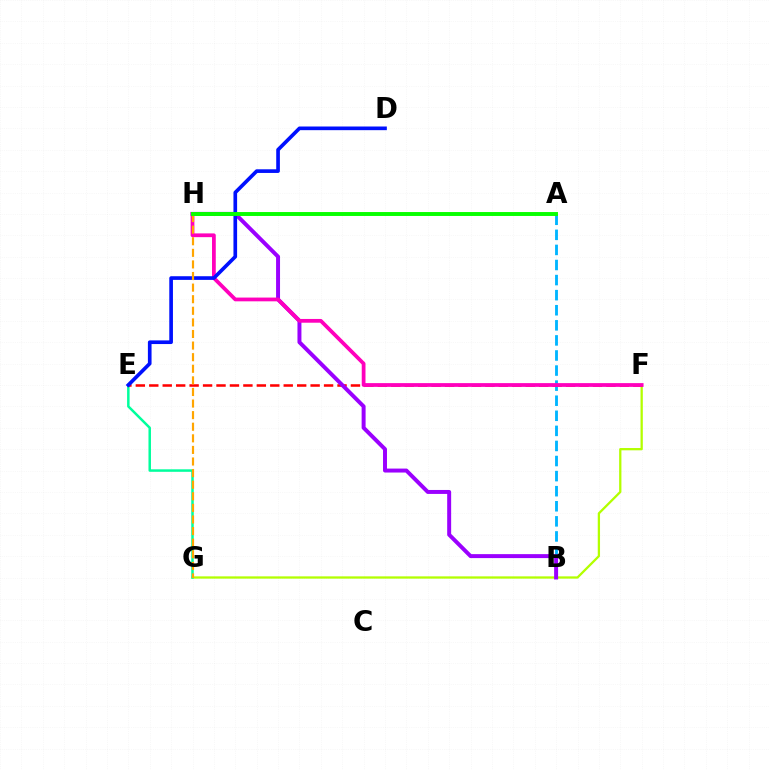{('A', 'B'): [{'color': '#00b5ff', 'line_style': 'dashed', 'thickness': 2.05}], ('F', 'G'): [{'color': '#b3ff00', 'line_style': 'solid', 'thickness': 1.64}], ('E', 'G'): [{'color': '#00ff9d', 'line_style': 'solid', 'thickness': 1.8}], ('E', 'F'): [{'color': '#ff0000', 'line_style': 'dashed', 'thickness': 1.83}], ('B', 'H'): [{'color': '#9b00ff', 'line_style': 'solid', 'thickness': 2.85}], ('F', 'H'): [{'color': '#ff00bd', 'line_style': 'solid', 'thickness': 2.7}], ('D', 'E'): [{'color': '#0010ff', 'line_style': 'solid', 'thickness': 2.63}], ('G', 'H'): [{'color': '#ffa500', 'line_style': 'dashed', 'thickness': 1.57}], ('A', 'H'): [{'color': '#08ff00', 'line_style': 'solid', 'thickness': 2.82}]}